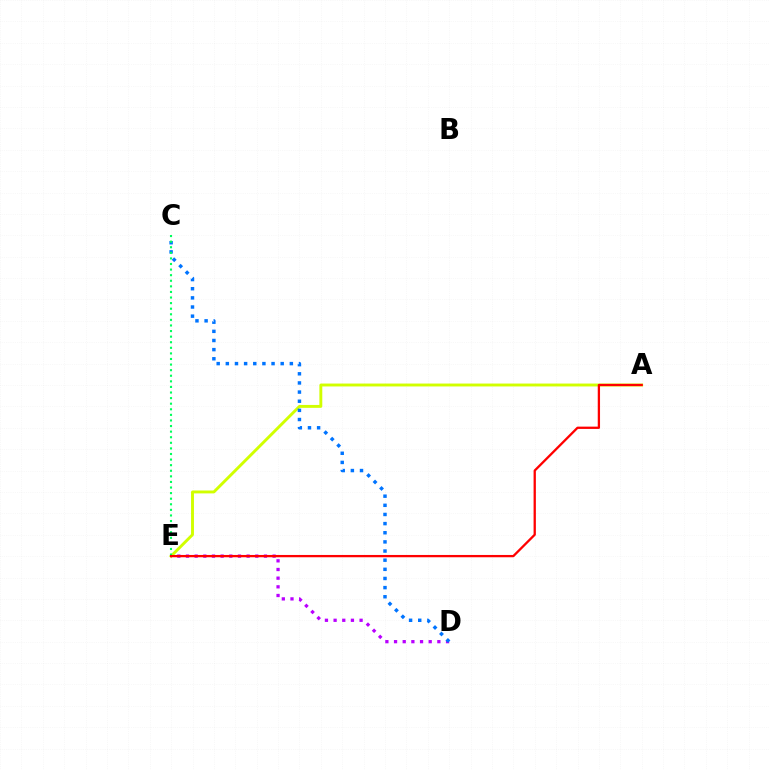{('D', 'E'): [{'color': '#b900ff', 'line_style': 'dotted', 'thickness': 2.35}], ('A', 'E'): [{'color': '#d1ff00', 'line_style': 'solid', 'thickness': 2.09}, {'color': '#ff0000', 'line_style': 'solid', 'thickness': 1.65}], ('C', 'D'): [{'color': '#0074ff', 'line_style': 'dotted', 'thickness': 2.48}], ('C', 'E'): [{'color': '#00ff5c', 'line_style': 'dotted', 'thickness': 1.52}]}